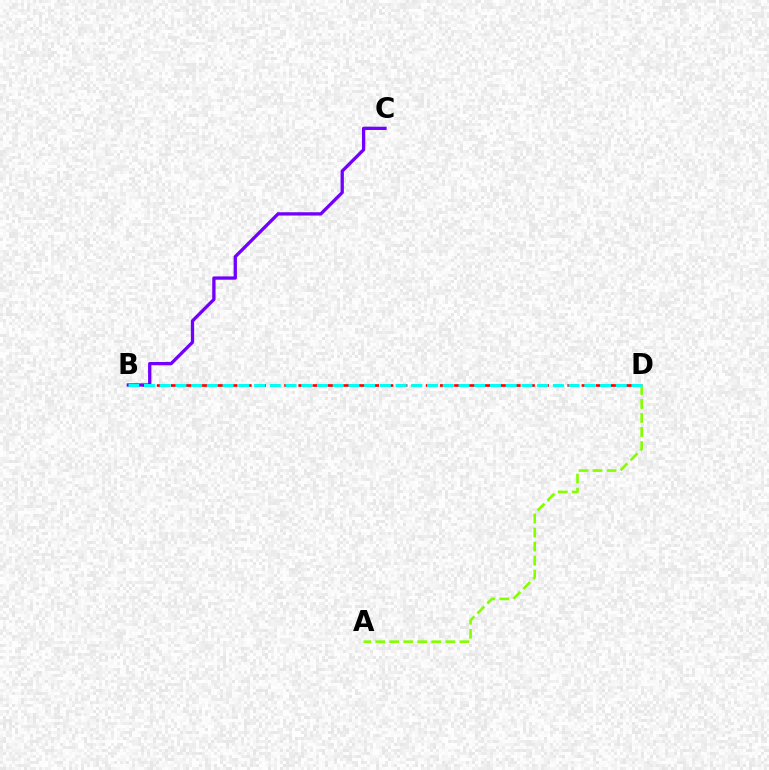{('B', 'D'): [{'color': '#ff0000', 'line_style': 'dashed', 'thickness': 1.92}, {'color': '#00fff6', 'line_style': 'dashed', 'thickness': 2.14}], ('B', 'C'): [{'color': '#7200ff', 'line_style': 'solid', 'thickness': 2.37}], ('A', 'D'): [{'color': '#84ff00', 'line_style': 'dashed', 'thickness': 1.91}]}